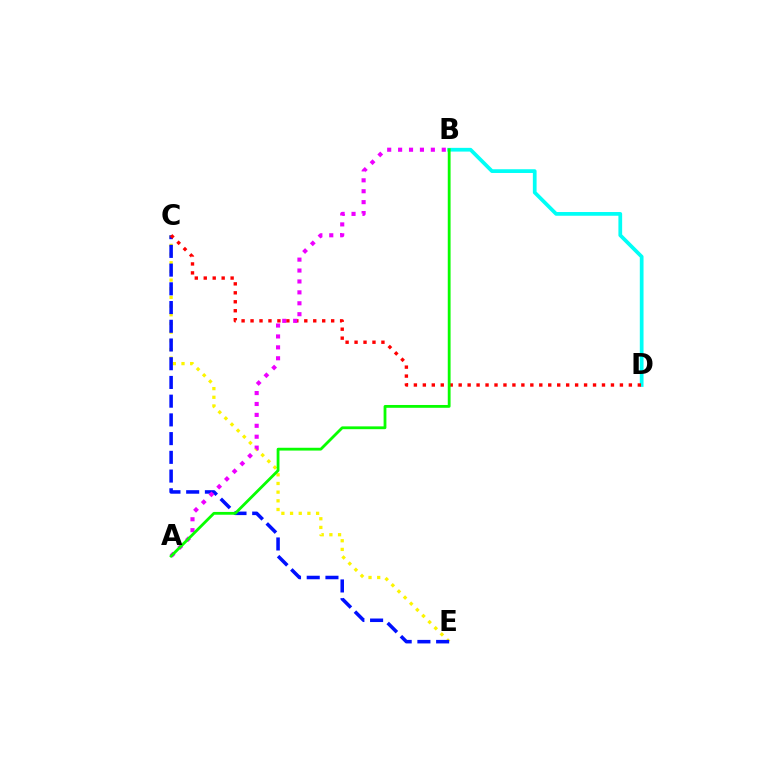{('B', 'D'): [{'color': '#00fff6', 'line_style': 'solid', 'thickness': 2.69}], ('C', 'E'): [{'color': '#fcf500', 'line_style': 'dotted', 'thickness': 2.36}, {'color': '#0010ff', 'line_style': 'dashed', 'thickness': 2.54}], ('C', 'D'): [{'color': '#ff0000', 'line_style': 'dotted', 'thickness': 2.43}], ('A', 'B'): [{'color': '#ee00ff', 'line_style': 'dotted', 'thickness': 2.96}, {'color': '#08ff00', 'line_style': 'solid', 'thickness': 2.02}]}